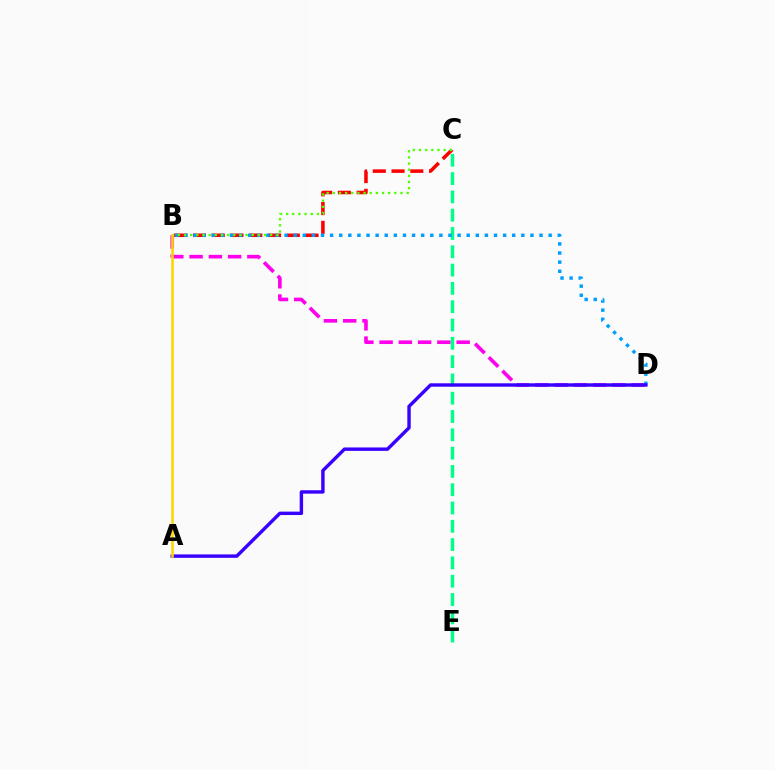{('B', 'D'): [{'color': '#ff00ed', 'line_style': 'dashed', 'thickness': 2.62}, {'color': '#009eff', 'line_style': 'dotted', 'thickness': 2.47}], ('C', 'E'): [{'color': '#00ff86', 'line_style': 'dashed', 'thickness': 2.49}], ('B', 'C'): [{'color': '#ff0000', 'line_style': 'dashed', 'thickness': 2.55}, {'color': '#4fff00', 'line_style': 'dotted', 'thickness': 1.67}], ('A', 'D'): [{'color': '#3700ff', 'line_style': 'solid', 'thickness': 2.45}], ('A', 'B'): [{'color': '#ffd500', 'line_style': 'solid', 'thickness': 1.85}]}